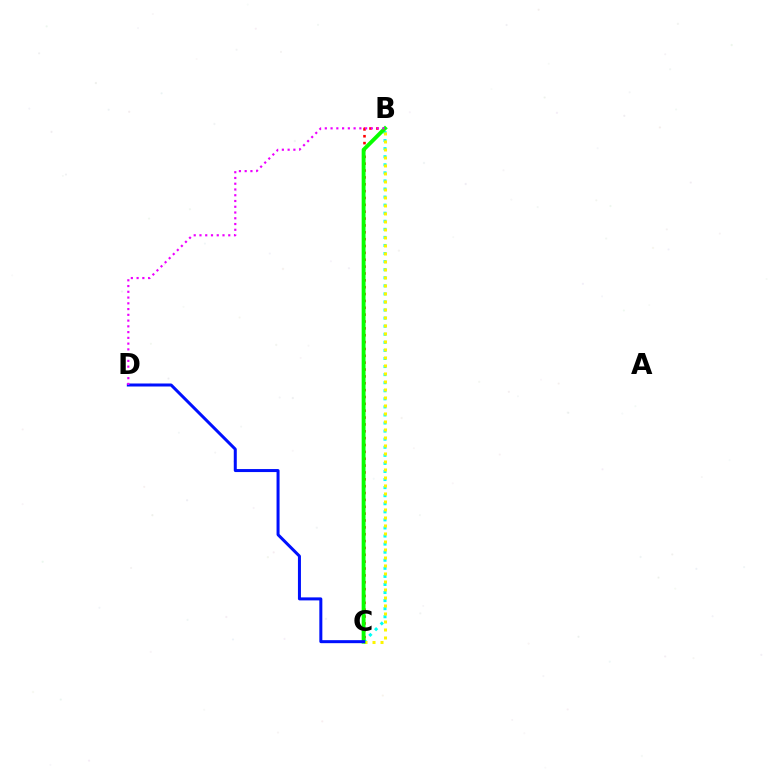{('B', 'C'): [{'color': '#ff0000', 'line_style': 'dotted', 'thickness': 1.86}, {'color': '#00fff6', 'line_style': 'dotted', 'thickness': 2.19}, {'color': '#fcf500', 'line_style': 'dotted', 'thickness': 2.17}, {'color': '#08ff00', 'line_style': 'solid', 'thickness': 2.8}], ('C', 'D'): [{'color': '#0010ff', 'line_style': 'solid', 'thickness': 2.17}], ('B', 'D'): [{'color': '#ee00ff', 'line_style': 'dotted', 'thickness': 1.56}]}